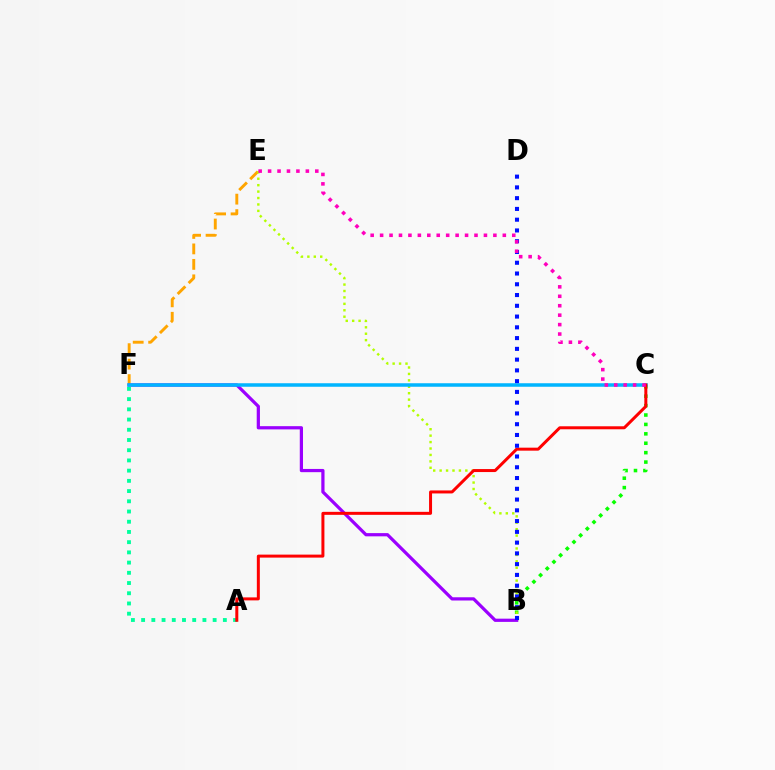{('E', 'F'): [{'color': '#ffa500', 'line_style': 'dashed', 'thickness': 2.1}], ('B', 'C'): [{'color': '#08ff00', 'line_style': 'dotted', 'thickness': 2.56}], ('A', 'F'): [{'color': '#00ff9d', 'line_style': 'dotted', 'thickness': 2.78}], ('B', 'E'): [{'color': '#b3ff00', 'line_style': 'dotted', 'thickness': 1.75}], ('B', 'F'): [{'color': '#9b00ff', 'line_style': 'solid', 'thickness': 2.32}], ('C', 'F'): [{'color': '#00b5ff', 'line_style': 'solid', 'thickness': 2.53}], ('A', 'C'): [{'color': '#ff0000', 'line_style': 'solid', 'thickness': 2.16}], ('B', 'D'): [{'color': '#0010ff', 'line_style': 'dotted', 'thickness': 2.92}], ('C', 'E'): [{'color': '#ff00bd', 'line_style': 'dotted', 'thickness': 2.56}]}